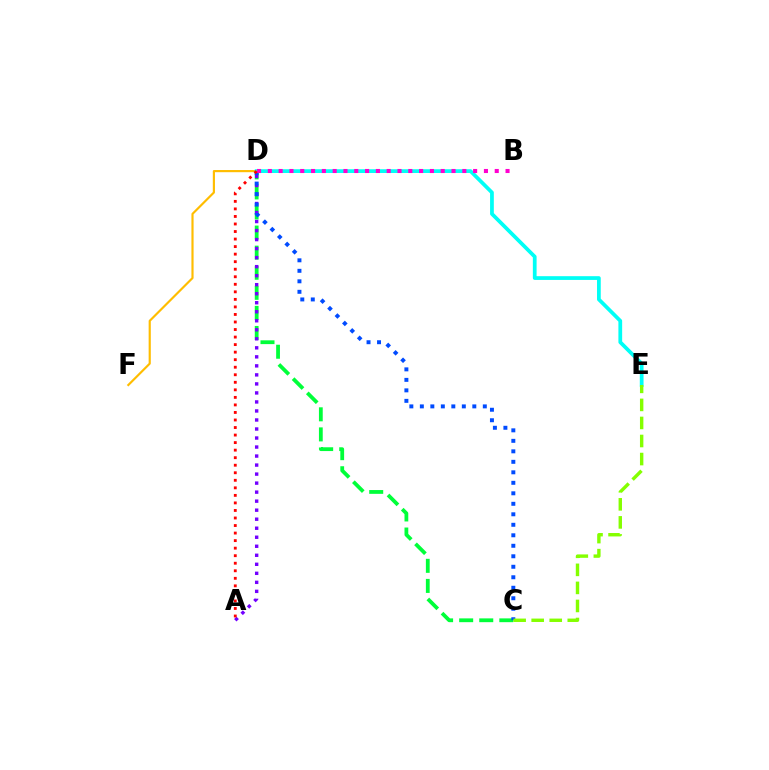{('C', 'D'): [{'color': '#00ff39', 'line_style': 'dashed', 'thickness': 2.73}, {'color': '#004bff', 'line_style': 'dotted', 'thickness': 2.85}], ('A', 'D'): [{'color': '#7200ff', 'line_style': 'dotted', 'thickness': 2.45}, {'color': '#ff0000', 'line_style': 'dotted', 'thickness': 2.05}], ('D', 'F'): [{'color': '#ffbd00', 'line_style': 'solid', 'thickness': 1.56}], ('D', 'E'): [{'color': '#00fff6', 'line_style': 'solid', 'thickness': 2.7}], ('B', 'D'): [{'color': '#ff00cf', 'line_style': 'dotted', 'thickness': 2.94}], ('C', 'E'): [{'color': '#84ff00', 'line_style': 'dashed', 'thickness': 2.45}]}